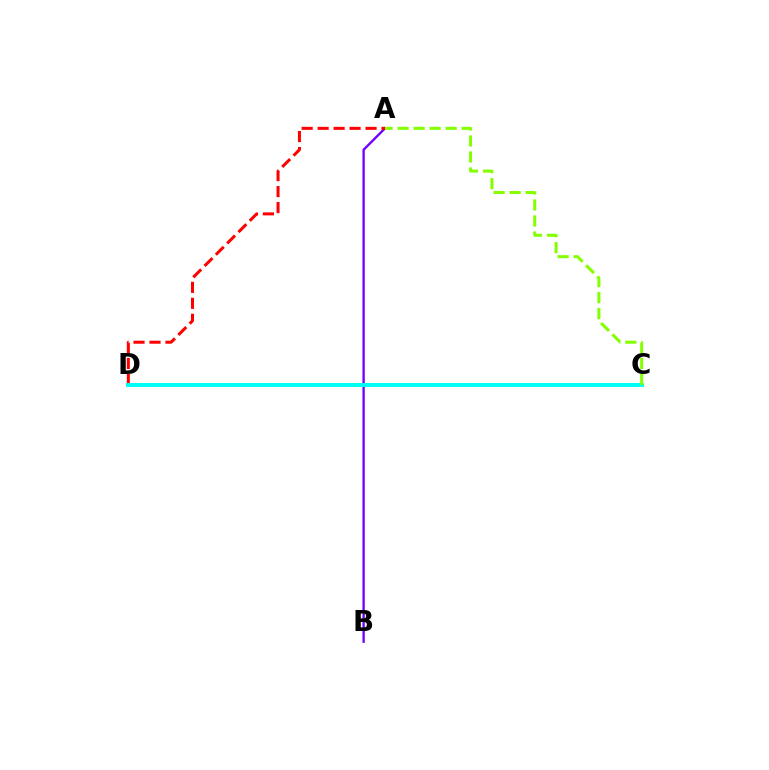{('A', 'B'): [{'color': '#7200ff', 'line_style': 'solid', 'thickness': 1.69}], ('A', 'D'): [{'color': '#ff0000', 'line_style': 'dashed', 'thickness': 2.17}], ('C', 'D'): [{'color': '#00fff6', 'line_style': 'solid', 'thickness': 2.85}], ('A', 'C'): [{'color': '#84ff00', 'line_style': 'dashed', 'thickness': 2.18}]}